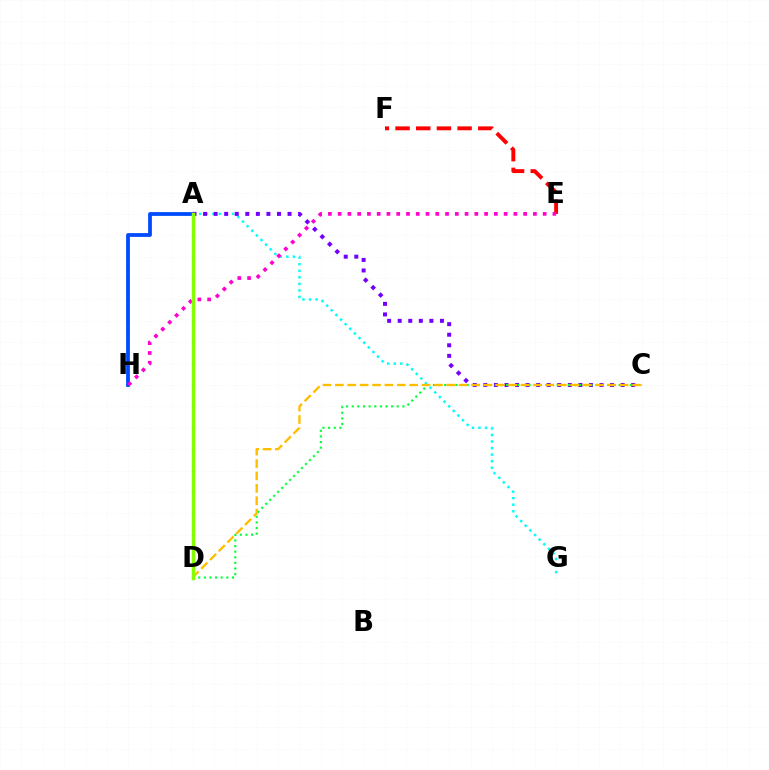{('E', 'F'): [{'color': '#ff0000', 'line_style': 'dashed', 'thickness': 2.81}], ('A', 'G'): [{'color': '#00fff6', 'line_style': 'dotted', 'thickness': 1.78}], ('A', 'H'): [{'color': '#004bff', 'line_style': 'solid', 'thickness': 2.72}], ('A', 'C'): [{'color': '#7200ff', 'line_style': 'dotted', 'thickness': 2.87}], ('C', 'D'): [{'color': '#00ff39', 'line_style': 'dotted', 'thickness': 1.53}, {'color': '#ffbd00', 'line_style': 'dashed', 'thickness': 1.68}], ('E', 'H'): [{'color': '#ff00cf', 'line_style': 'dotted', 'thickness': 2.65}], ('A', 'D'): [{'color': '#84ff00', 'line_style': 'solid', 'thickness': 2.52}]}